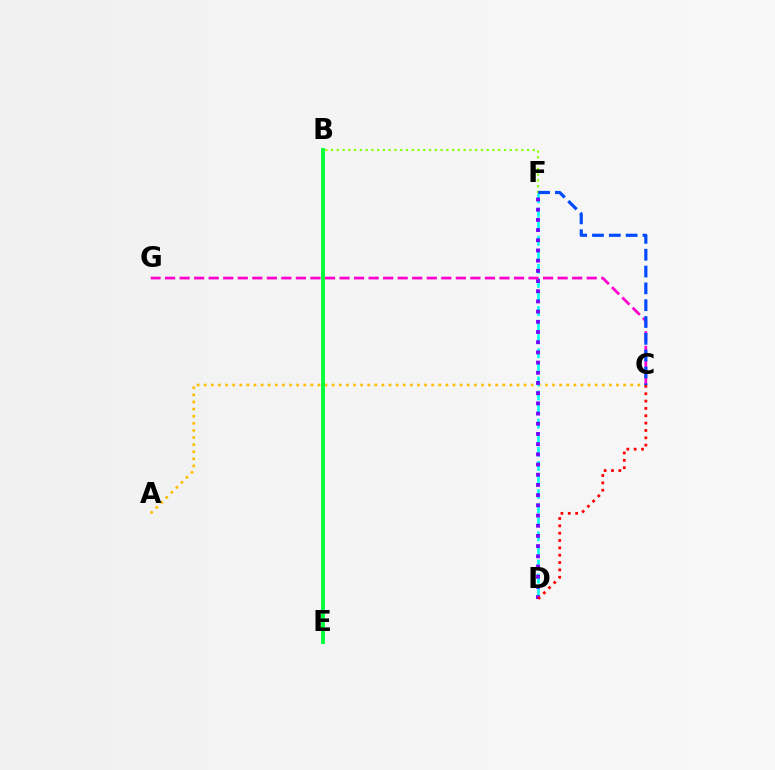{('B', 'F'): [{'color': '#84ff00', 'line_style': 'dotted', 'thickness': 1.57}], ('A', 'C'): [{'color': '#ffbd00', 'line_style': 'dotted', 'thickness': 1.93}], ('D', 'F'): [{'color': '#00fff6', 'line_style': 'dashed', 'thickness': 1.91}, {'color': '#7200ff', 'line_style': 'dotted', 'thickness': 2.77}], ('B', 'E'): [{'color': '#00ff39', 'line_style': 'solid', 'thickness': 2.77}], ('C', 'G'): [{'color': '#ff00cf', 'line_style': 'dashed', 'thickness': 1.98}], ('C', 'F'): [{'color': '#004bff', 'line_style': 'dashed', 'thickness': 2.29}], ('C', 'D'): [{'color': '#ff0000', 'line_style': 'dotted', 'thickness': 2.0}]}